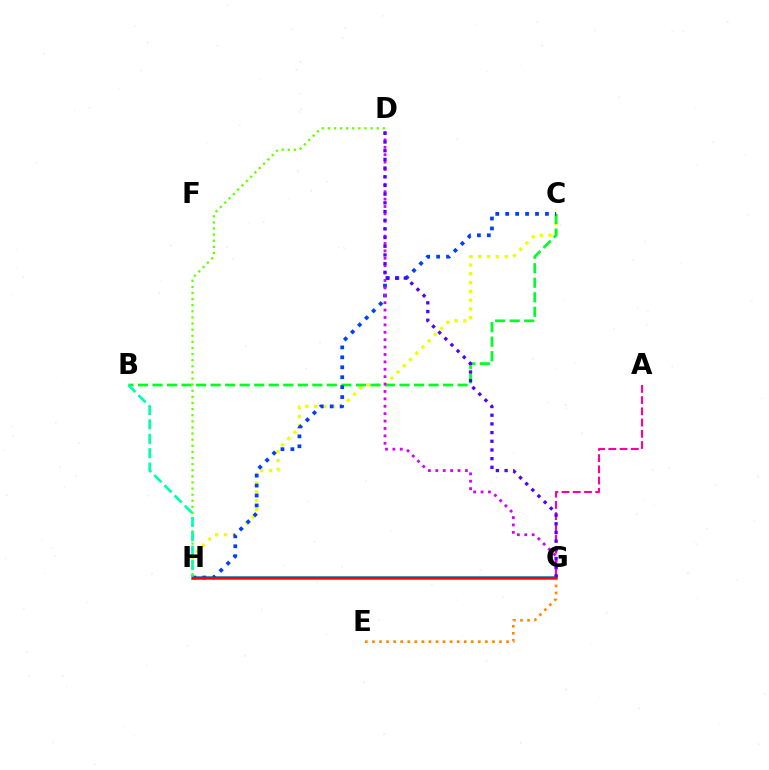{('A', 'G'): [{'color': '#ff00a0', 'line_style': 'dashed', 'thickness': 1.52}], ('G', 'H'): [{'color': '#00c7ff', 'line_style': 'solid', 'thickness': 2.85}, {'color': '#ff0000', 'line_style': 'solid', 'thickness': 1.78}], ('C', 'H'): [{'color': '#eeff00', 'line_style': 'dotted', 'thickness': 2.39}, {'color': '#003fff', 'line_style': 'dotted', 'thickness': 2.7}], ('B', 'C'): [{'color': '#00ff27', 'line_style': 'dashed', 'thickness': 1.97}], ('D', 'G'): [{'color': '#d600ff', 'line_style': 'dotted', 'thickness': 2.01}, {'color': '#4f00ff', 'line_style': 'dotted', 'thickness': 2.36}], ('E', 'G'): [{'color': '#ff8800', 'line_style': 'dotted', 'thickness': 1.92}], ('D', 'H'): [{'color': '#66ff00', 'line_style': 'dotted', 'thickness': 1.66}], ('B', 'H'): [{'color': '#00ffaf', 'line_style': 'dashed', 'thickness': 1.96}]}